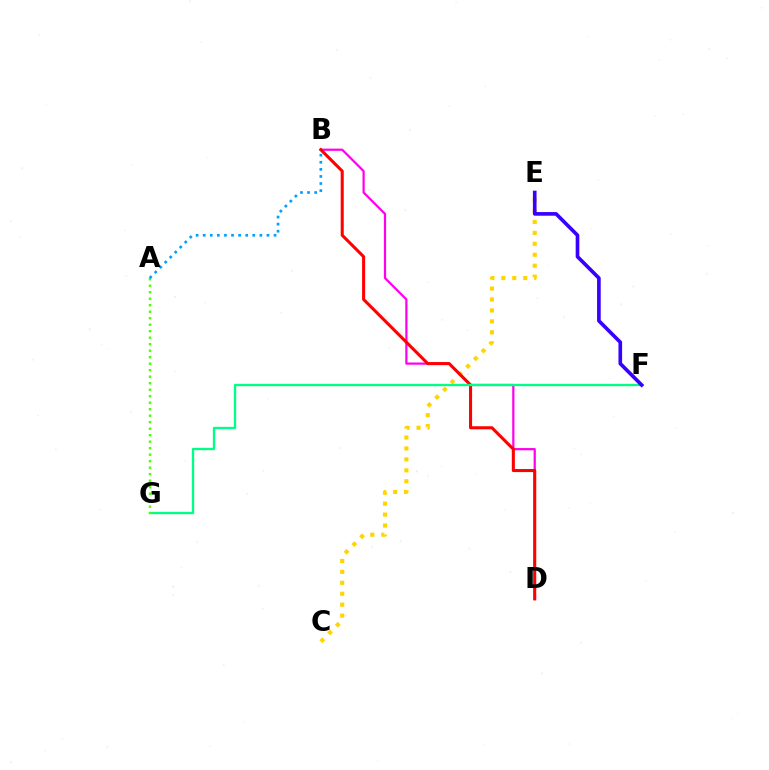{('C', 'E'): [{'color': '#ffd500', 'line_style': 'dotted', 'thickness': 2.97}], ('B', 'D'): [{'color': '#ff00ed', 'line_style': 'solid', 'thickness': 1.6}, {'color': '#ff0000', 'line_style': 'solid', 'thickness': 2.2}], ('F', 'G'): [{'color': '#00ff86', 'line_style': 'solid', 'thickness': 1.68}], ('A', 'G'): [{'color': '#4fff00', 'line_style': 'dotted', 'thickness': 1.77}], ('A', 'B'): [{'color': '#009eff', 'line_style': 'dotted', 'thickness': 1.92}], ('E', 'F'): [{'color': '#3700ff', 'line_style': 'solid', 'thickness': 2.62}]}